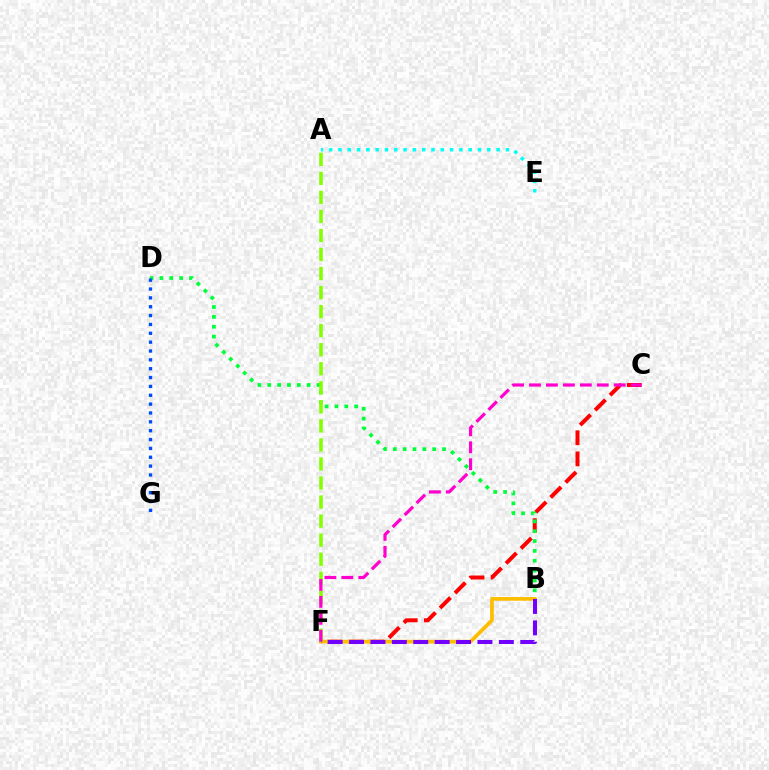{('C', 'F'): [{'color': '#ff0000', 'line_style': 'dashed', 'thickness': 2.87}, {'color': '#ff00cf', 'line_style': 'dashed', 'thickness': 2.3}], ('B', 'D'): [{'color': '#00ff39', 'line_style': 'dotted', 'thickness': 2.67}], ('B', 'F'): [{'color': '#ffbd00', 'line_style': 'solid', 'thickness': 2.66}, {'color': '#7200ff', 'line_style': 'dashed', 'thickness': 2.91}], ('A', 'F'): [{'color': '#84ff00', 'line_style': 'dashed', 'thickness': 2.59}], ('D', 'G'): [{'color': '#004bff', 'line_style': 'dotted', 'thickness': 2.41}], ('A', 'E'): [{'color': '#00fff6', 'line_style': 'dotted', 'thickness': 2.53}]}